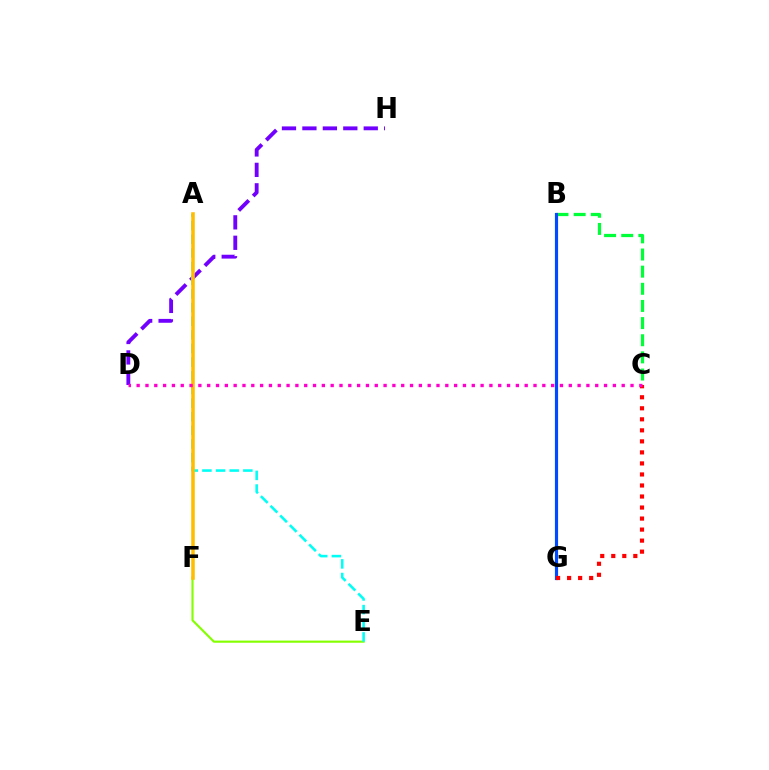{('D', 'H'): [{'color': '#7200ff', 'line_style': 'dashed', 'thickness': 2.78}], ('E', 'F'): [{'color': '#84ff00', 'line_style': 'solid', 'thickness': 1.55}], ('B', 'C'): [{'color': '#00ff39', 'line_style': 'dashed', 'thickness': 2.33}], ('B', 'G'): [{'color': '#004bff', 'line_style': 'solid', 'thickness': 2.28}], ('A', 'E'): [{'color': '#00fff6', 'line_style': 'dashed', 'thickness': 1.85}], ('A', 'F'): [{'color': '#ffbd00', 'line_style': 'solid', 'thickness': 2.57}], ('C', 'G'): [{'color': '#ff0000', 'line_style': 'dotted', 'thickness': 3.0}], ('C', 'D'): [{'color': '#ff00cf', 'line_style': 'dotted', 'thickness': 2.4}]}